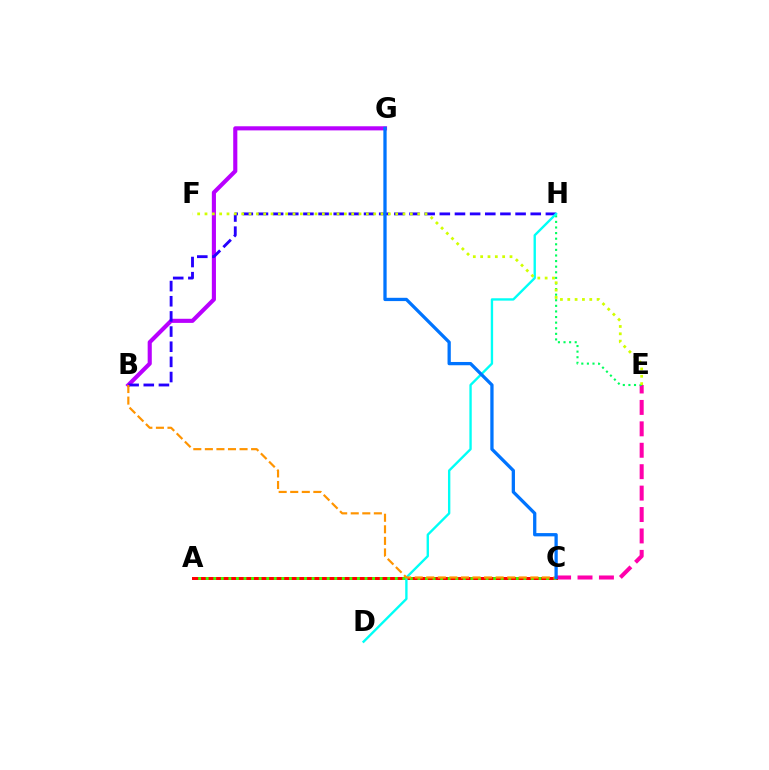{('B', 'G'): [{'color': '#b900ff', 'line_style': 'solid', 'thickness': 2.96}], ('B', 'H'): [{'color': '#2500ff', 'line_style': 'dashed', 'thickness': 2.06}], ('C', 'E'): [{'color': '#ff00ac', 'line_style': 'dashed', 'thickness': 2.91}], ('A', 'C'): [{'color': '#ff0000', 'line_style': 'solid', 'thickness': 2.14}, {'color': '#3dff00', 'line_style': 'dotted', 'thickness': 2.05}], ('E', 'H'): [{'color': '#00ff5c', 'line_style': 'dotted', 'thickness': 1.52}], ('D', 'H'): [{'color': '#00fff6', 'line_style': 'solid', 'thickness': 1.7}], ('E', 'F'): [{'color': '#d1ff00', 'line_style': 'dotted', 'thickness': 1.99}], ('B', 'C'): [{'color': '#ff9400', 'line_style': 'dashed', 'thickness': 1.57}], ('C', 'G'): [{'color': '#0074ff', 'line_style': 'solid', 'thickness': 2.36}]}